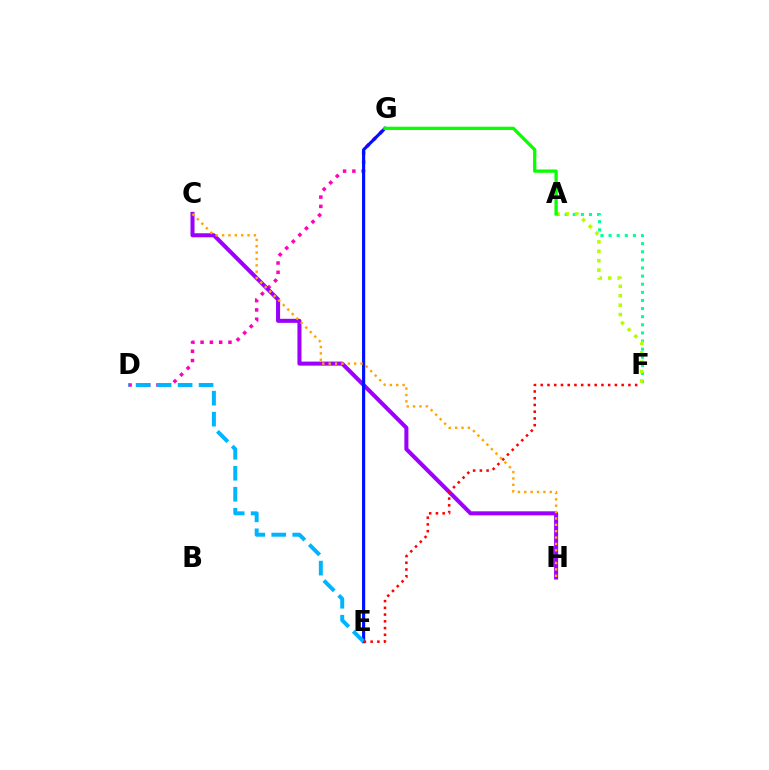{('A', 'F'): [{'color': '#00ff9d', 'line_style': 'dotted', 'thickness': 2.21}, {'color': '#b3ff00', 'line_style': 'dotted', 'thickness': 2.56}], ('D', 'G'): [{'color': '#ff00bd', 'line_style': 'dotted', 'thickness': 2.53}], ('C', 'H'): [{'color': '#9b00ff', 'line_style': 'solid', 'thickness': 2.91}, {'color': '#ffa500', 'line_style': 'dotted', 'thickness': 1.73}], ('E', 'G'): [{'color': '#0010ff', 'line_style': 'solid', 'thickness': 2.27}], ('D', 'E'): [{'color': '#00b5ff', 'line_style': 'dashed', 'thickness': 2.85}], ('E', 'F'): [{'color': '#ff0000', 'line_style': 'dotted', 'thickness': 1.83}], ('A', 'G'): [{'color': '#08ff00', 'line_style': 'solid', 'thickness': 2.37}]}